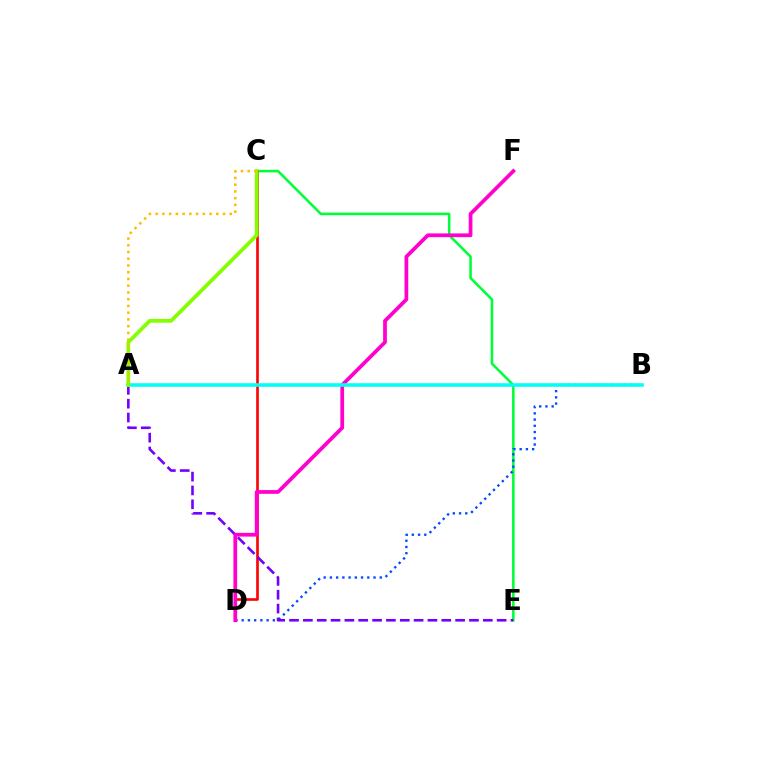{('C', 'E'): [{'color': '#00ff39', 'line_style': 'solid', 'thickness': 1.84}], ('B', 'D'): [{'color': '#004bff', 'line_style': 'dotted', 'thickness': 1.69}], ('C', 'D'): [{'color': '#ff0000', 'line_style': 'solid', 'thickness': 1.9}], ('A', 'E'): [{'color': '#7200ff', 'line_style': 'dashed', 'thickness': 1.88}], ('D', 'F'): [{'color': '#ff00cf', 'line_style': 'solid', 'thickness': 2.69}], ('A', 'B'): [{'color': '#00fff6', 'line_style': 'solid', 'thickness': 2.57}], ('A', 'C'): [{'color': '#84ff00', 'line_style': 'solid', 'thickness': 2.7}, {'color': '#ffbd00', 'line_style': 'dotted', 'thickness': 1.83}]}